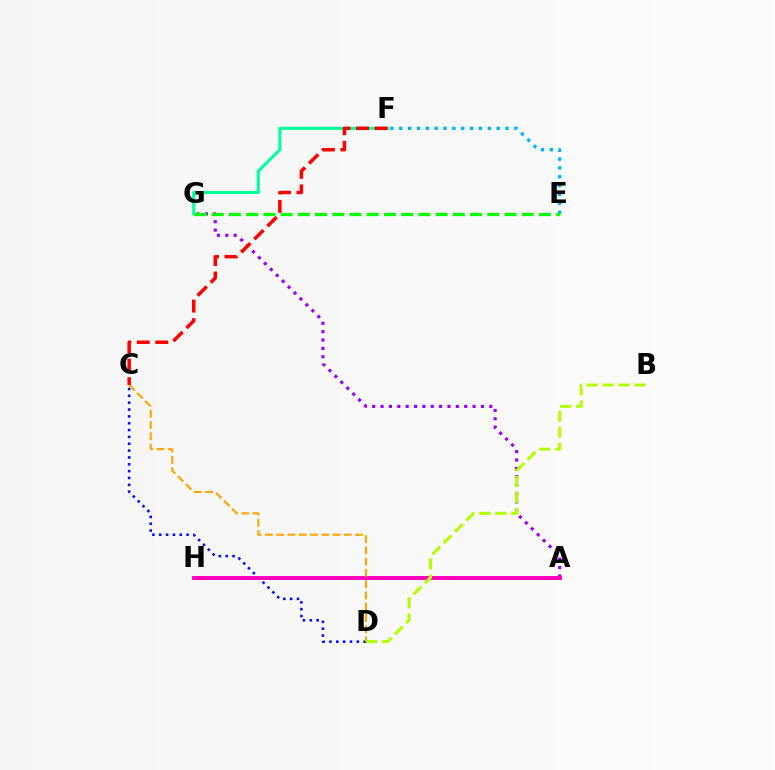{('A', 'G'): [{'color': '#9b00ff', 'line_style': 'dotted', 'thickness': 2.27}], ('C', 'D'): [{'color': '#0010ff', 'line_style': 'dotted', 'thickness': 1.86}, {'color': '#ffa500', 'line_style': 'dashed', 'thickness': 1.53}], ('A', 'H'): [{'color': '#ff00bd', 'line_style': 'solid', 'thickness': 2.82}], ('F', 'G'): [{'color': '#00ff9d', 'line_style': 'solid', 'thickness': 2.2}], ('E', 'F'): [{'color': '#00b5ff', 'line_style': 'dotted', 'thickness': 2.41}], ('E', 'G'): [{'color': '#08ff00', 'line_style': 'dashed', 'thickness': 2.34}], ('B', 'D'): [{'color': '#b3ff00', 'line_style': 'dashed', 'thickness': 2.17}], ('C', 'F'): [{'color': '#ff0000', 'line_style': 'dashed', 'thickness': 2.52}]}